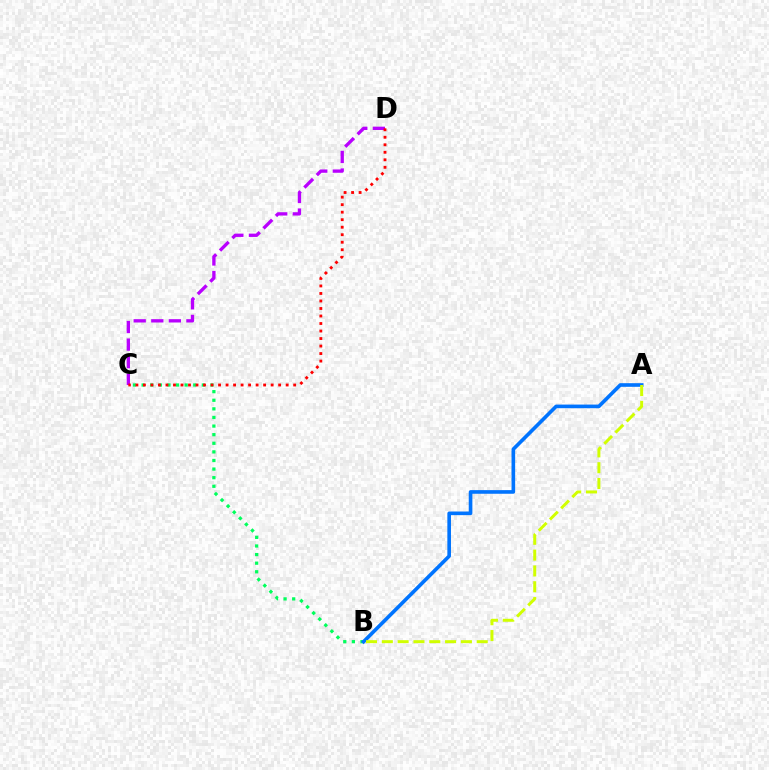{('B', 'C'): [{'color': '#00ff5c', 'line_style': 'dotted', 'thickness': 2.34}], ('C', 'D'): [{'color': '#b900ff', 'line_style': 'dashed', 'thickness': 2.39}, {'color': '#ff0000', 'line_style': 'dotted', 'thickness': 2.04}], ('A', 'B'): [{'color': '#0074ff', 'line_style': 'solid', 'thickness': 2.61}, {'color': '#d1ff00', 'line_style': 'dashed', 'thickness': 2.15}]}